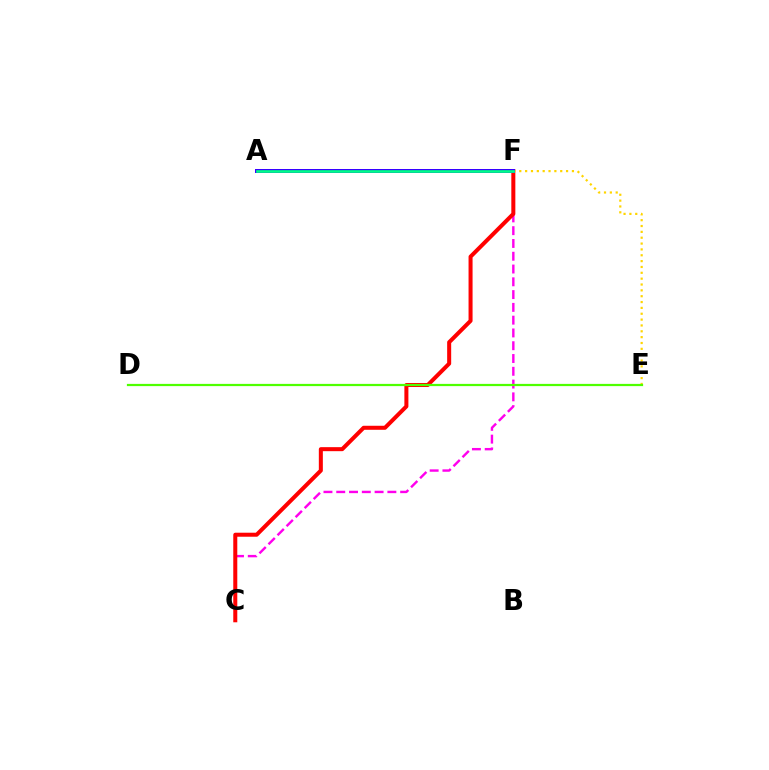{('C', 'F'): [{'color': '#ff00ed', 'line_style': 'dashed', 'thickness': 1.74}, {'color': '#ff0000', 'line_style': 'solid', 'thickness': 2.89}], ('A', 'F'): [{'color': '#009eff', 'line_style': 'dashed', 'thickness': 2.62}, {'color': '#3700ff', 'line_style': 'solid', 'thickness': 2.87}, {'color': '#00ff86', 'line_style': 'solid', 'thickness': 1.92}], ('E', 'F'): [{'color': '#ffd500', 'line_style': 'dotted', 'thickness': 1.59}], ('D', 'E'): [{'color': '#4fff00', 'line_style': 'solid', 'thickness': 1.6}]}